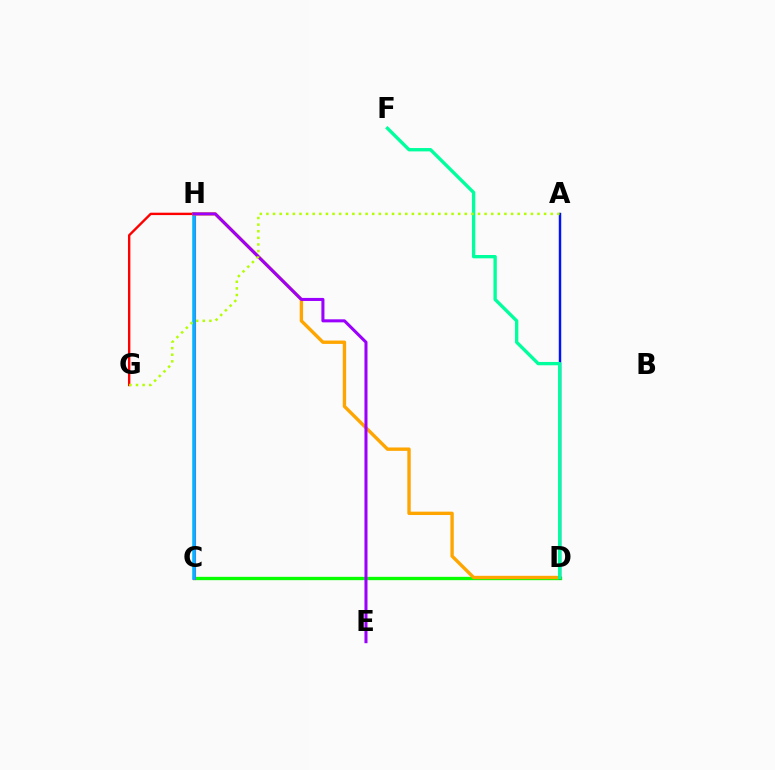{('C', 'D'): [{'color': '#08ff00', 'line_style': 'solid', 'thickness': 2.4}], ('C', 'H'): [{'color': '#ff00bd', 'line_style': 'solid', 'thickness': 2.24}, {'color': '#00b5ff', 'line_style': 'solid', 'thickness': 2.52}], ('G', 'H'): [{'color': '#ff0000', 'line_style': 'solid', 'thickness': 1.72}], ('D', 'H'): [{'color': '#ffa500', 'line_style': 'solid', 'thickness': 2.42}], ('E', 'H'): [{'color': '#9b00ff', 'line_style': 'solid', 'thickness': 2.19}], ('A', 'D'): [{'color': '#0010ff', 'line_style': 'solid', 'thickness': 1.76}], ('D', 'F'): [{'color': '#00ff9d', 'line_style': 'solid', 'thickness': 2.41}], ('A', 'G'): [{'color': '#b3ff00', 'line_style': 'dotted', 'thickness': 1.8}]}